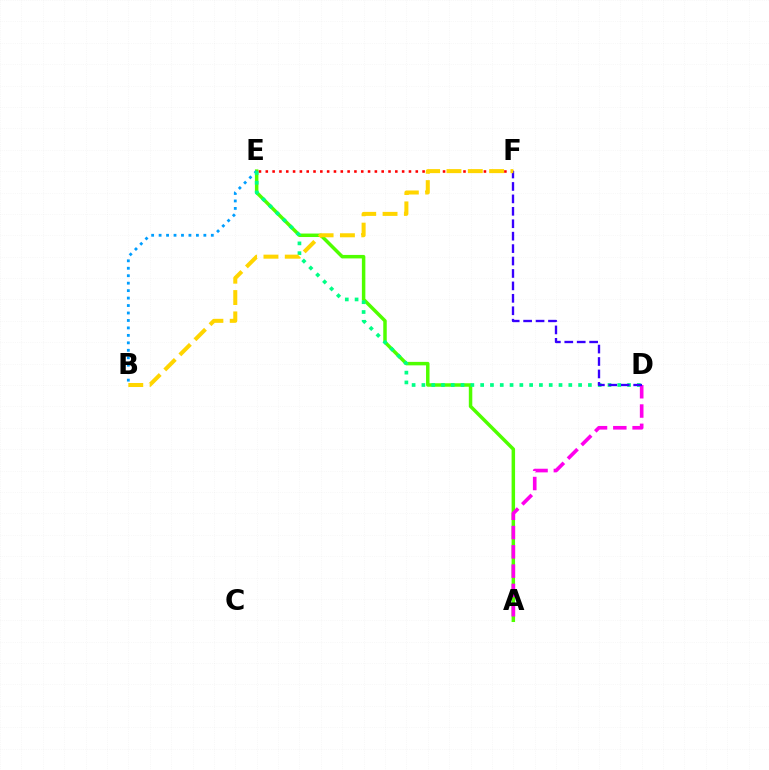{('A', 'E'): [{'color': '#4fff00', 'line_style': 'solid', 'thickness': 2.51}], ('B', 'E'): [{'color': '#009eff', 'line_style': 'dotted', 'thickness': 2.03}], ('E', 'F'): [{'color': '#ff0000', 'line_style': 'dotted', 'thickness': 1.85}], ('D', 'E'): [{'color': '#00ff86', 'line_style': 'dotted', 'thickness': 2.66}], ('A', 'D'): [{'color': '#ff00ed', 'line_style': 'dashed', 'thickness': 2.62}], ('D', 'F'): [{'color': '#3700ff', 'line_style': 'dashed', 'thickness': 1.69}], ('B', 'F'): [{'color': '#ffd500', 'line_style': 'dashed', 'thickness': 2.9}]}